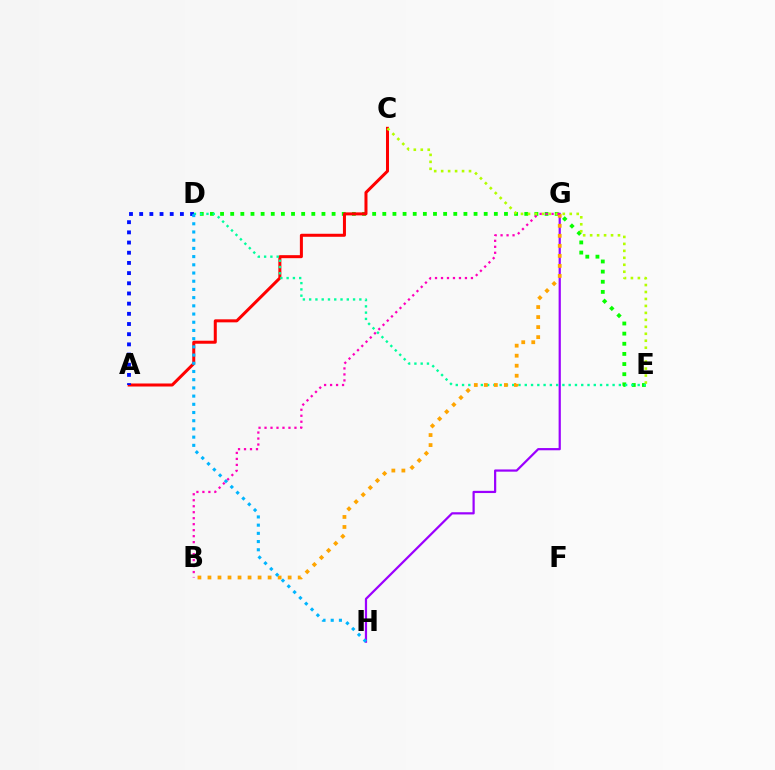{('D', 'E'): [{'color': '#08ff00', 'line_style': 'dotted', 'thickness': 2.75}, {'color': '#00ff9d', 'line_style': 'dotted', 'thickness': 1.7}], ('G', 'H'): [{'color': '#9b00ff', 'line_style': 'solid', 'thickness': 1.6}], ('A', 'C'): [{'color': '#ff0000', 'line_style': 'solid', 'thickness': 2.17}], ('C', 'E'): [{'color': '#b3ff00', 'line_style': 'dotted', 'thickness': 1.89}], ('A', 'D'): [{'color': '#0010ff', 'line_style': 'dotted', 'thickness': 2.77}], ('B', 'G'): [{'color': '#ffa500', 'line_style': 'dotted', 'thickness': 2.72}, {'color': '#ff00bd', 'line_style': 'dotted', 'thickness': 1.63}], ('D', 'H'): [{'color': '#00b5ff', 'line_style': 'dotted', 'thickness': 2.23}]}